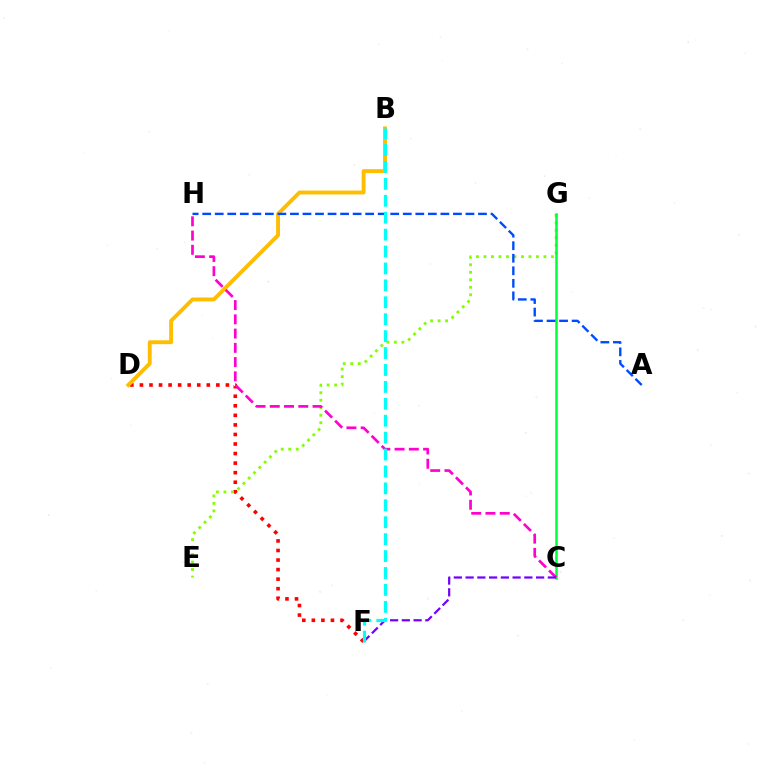{('D', 'F'): [{'color': '#ff0000', 'line_style': 'dotted', 'thickness': 2.6}], ('B', 'D'): [{'color': '#ffbd00', 'line_style': 'solid', 'thickness': 2.8}], ('E', 'G'): [{'color': '#84ff00', 'line_style': 'dotted', 'thickness': 2.04}], ('C', 'G'): [{'color': '#00ff39', 'line_style': 'solid', 'thickness': 1.8}], ('A', 'H'): [{'color': '#004bff', 'line_style': 'dashed', 'thickness': 1.7}], ('C', 'H'): [{'color': '#ff00cf', 'line_style': 'dashed', 'thickness': 1.94}], ('C', 'F'): [{'color': '#7200ff', 'line_style': 'dashed', 'thickness': 1.6}], ('B', 'F'): [{'color': '#00fff6', 'line_style': 'dashed', 'thickness': 2.3}]}